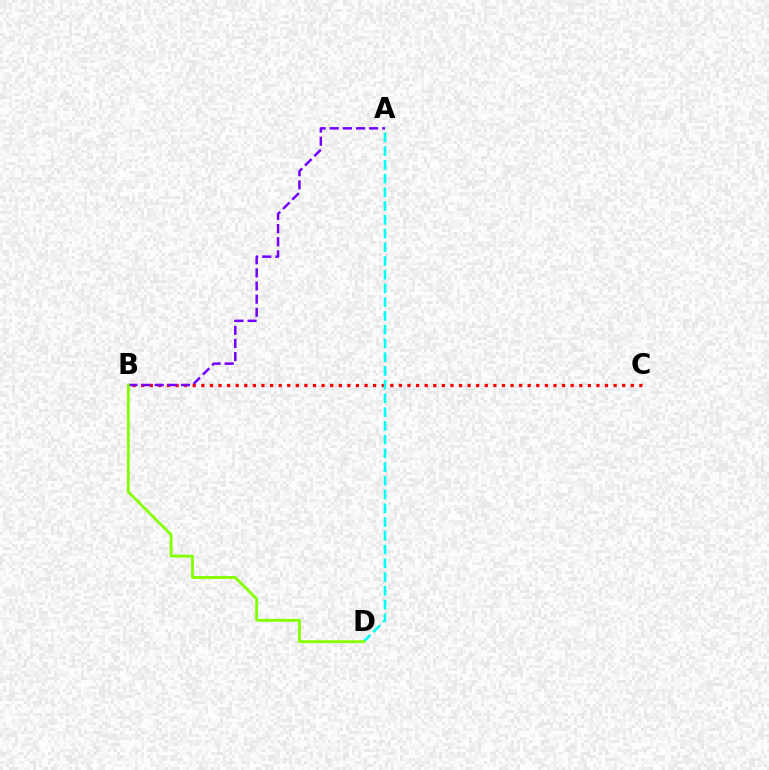{('B', 'C'): [{'color': '#ff0000', 'line_style': 'dotted', 'thickness': 2.33}], ('A', 'D'): [{'color': '#00fff6', 'line_style': 'dashed', 'thickness': 1.87}], ('A', 'B'): [{'color': '#7200ff', 'line_style': 'dashed', 'thickness': 1.78}], ('B', 'D'): [{'color': '#84ff00', 'line_style': 'solid', 'thickness': 2.02}]}